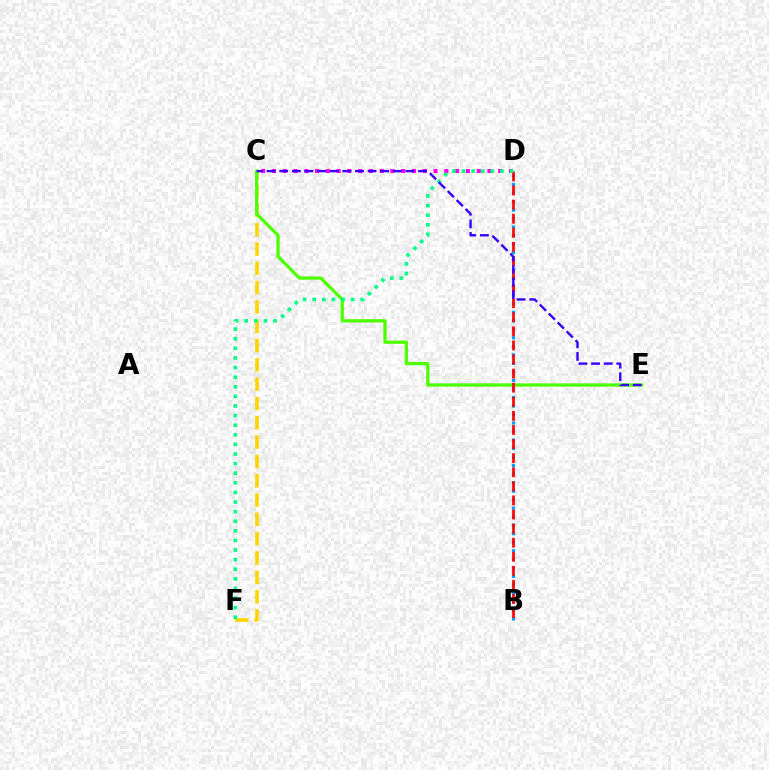{('C', 'F'): [{'color': '#ffd500', 'line_style': 'dashed', 'thickness': 2.62}], ('C', 'E'): [{'color': '#4fff00', 'line_style': 'solid', 'thickness': 2.36}, {'color': '#3700ff', 'line_style': 'dashed', 'thickness': 1.71}], ('B', 'D'): [{'color': '#009eff', 'line_style': 'dotted', 'thickness': 2.31}, {'color': '#ff0000', 'line_style': 'dashed', 'thickness': 1.91}], ('C', 'D'): [{'color': '#ff00ed', 'line_style': 'dotted', 'thickness': 2.93}], ('D', 'F'): [{'color': '#00ff86', 'line_style': 'dotted', 'thickness': 2.61}]}